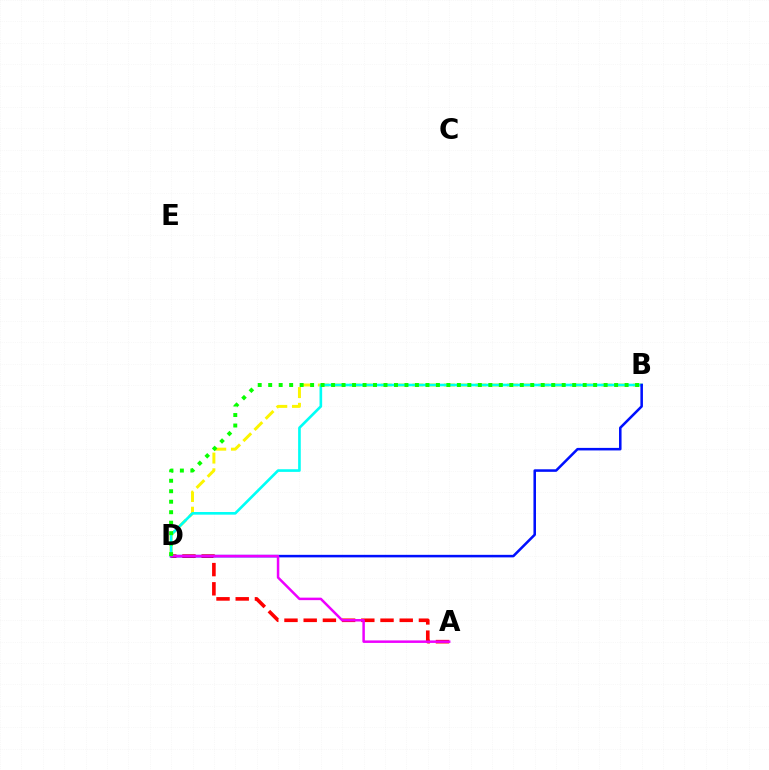{('A', 'D'): [{'color': '#ff0000', 'line_style': 'dashed', 'thickness': 2.61}, {'color': '#ee00ff', 'line_style': 'solid', 'thickness': 1.8}], ('B', 'D'): [{'color': '#fcf500', 'line_style': 'dashed', 'thickness': 2.14}, {'color': '#00fff6', 'line_style': 'solid', 'thickness': 1.9}, {'color': '#0010ff', 'line_style': 'solid', 'thickness': 1.83}, {'color': '#08ff00', 'line_style': 'dotted', 'thickness': 2.85}]}